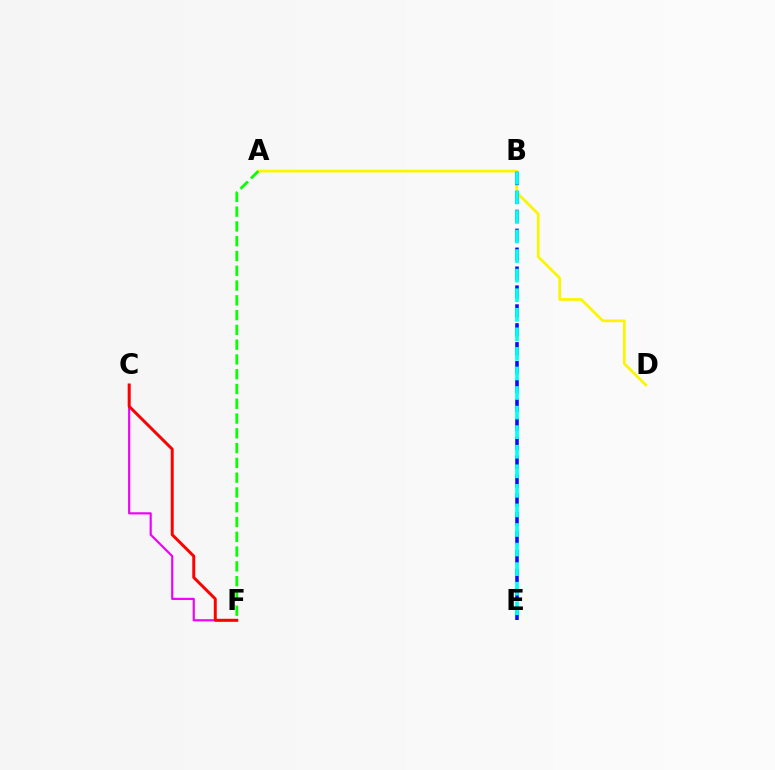{('C', 'F'): [{'color': '#ee00ff', 'line_style': 'solid', 'thickness': 1.56}, {'color': '#ff0000', 'line_style': 'solid', 'thickness': 2.13}], ('A', 'D'): [{'color': '#fcf500', 'line_style': 'solid', 'thickness': 1.97}], ('B', 'E'): [{'color': '#0010ff', 'line_style': 'dashed', 'thickness': 2.57}, {'color': '#00fff6', 'line_style': 'dashed', 'thickness': 2.66}], ('A', 'F'): [{'color': '#08ff00', 'line_style': 'dashed', 'thickness': 2.01}]}